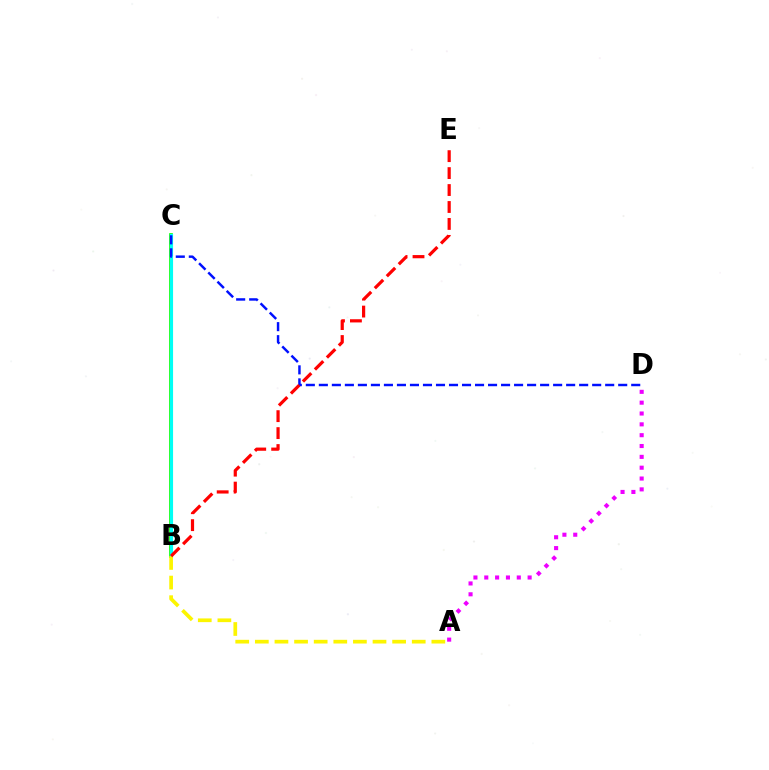{('B', 'C'): [{'color': '#08ff00', 'line_style': 'solid', 'thickness': 2.65}, {'color': '#00fff6', 'line_style': 'solid', 'thickness': 2.26}], ('C', 'D'): [{'color': '#0010ff', 'line_style': 'dashed', 'thickness': 1.77}], ('A', 'B'): [{'color': '#fcf500', 'line_style': 'dashed', 'thickness': 2.66}], ('B', 'E'): [{'color': '#ff0000', 'line_style': 'dashed', 'thickness': 2.3}], ('A', 'D'): [{'color': '#ee00ff', 'line_style': 'dotted', 'thickness': 2.94}]}